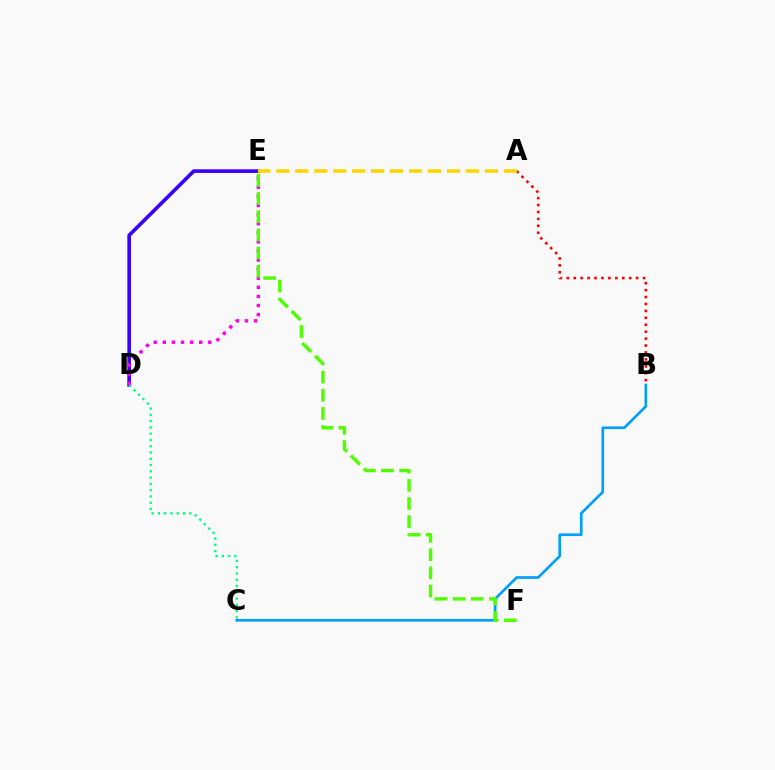{('D', 'E'): [{'color': '#3700ff', 'line_style': 'solid', 'thickness': 2.62}, {'color': '#ff00ed', 'line_style': 'dotted', 'thickness': 2.47}], ('C', 'D'): [{'color': '#00ff86', 'line_style': 'dotted', 'thickness': 1.7}], ('A', 'B'): [{'color': '#ff0000', 'line_style': 'dotted', 'thickness': 1.88}], ('B', 'C'): [{'color': '#009eff', 'line_style': 'solid', 'thickness': 1.93}], ('E', 'F'): [{'color': '#4fff00', 'line_style': 'dashed', 'thickness': 2.47}], ('A', 'E'): [{'color': '#ffd500', 'line_style': 'dashed', 'thickness': 2.58}]}